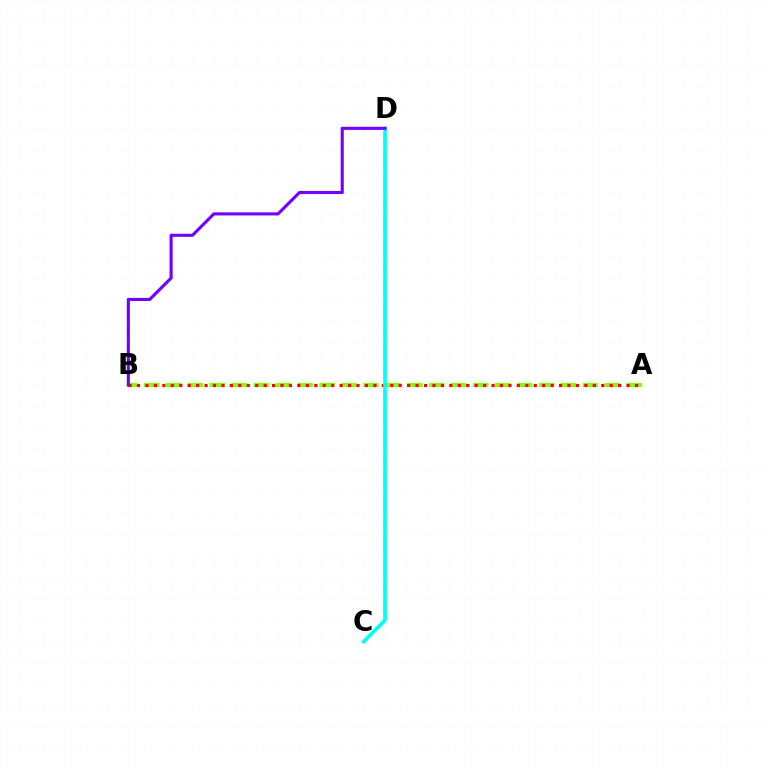{('A', 'B'): [{'color': '#84ff00', 'line_style': 'dashed', 'thickness': 2.98}, {'color': '#ff0000', 'line_style': 'dotted', 'thickness': 2.29}], ('C', 'D'): [{'color': '#00fff6', 'line_style': 'solid', 'thickness': 2.64}], ('B', 'D'): [{'color': '#7200ff', 'line_style': 'solid', 'thickness': 2.23}]}